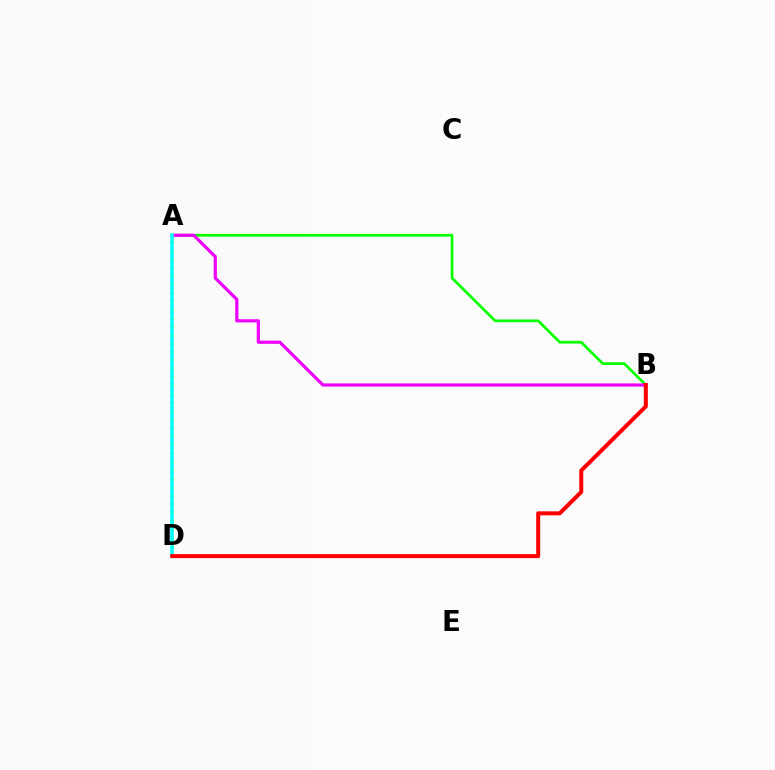{('A', 'B'): [{'color': '#08ff00', 'line_style': 'solid', 'thickness': 1.96}, {'color': '#ee00ff', 'line_style': 'solid', 'thickness': 2.3}], ('A', 'D'): [{'color': '#fcf500', 'line_style': 'dotted', 'thickness': 2.3}, {'color': '#0010ff', 'line_style': 'dotted', 'thickness': 1.73}, {'color': '#00fff6', 'line_style': 'solid', 'thickness': 2.54}], ('B', 'D'): [{'color': '#ff0000', 'line_style': 'solid', 'thickness': 2.87}]}